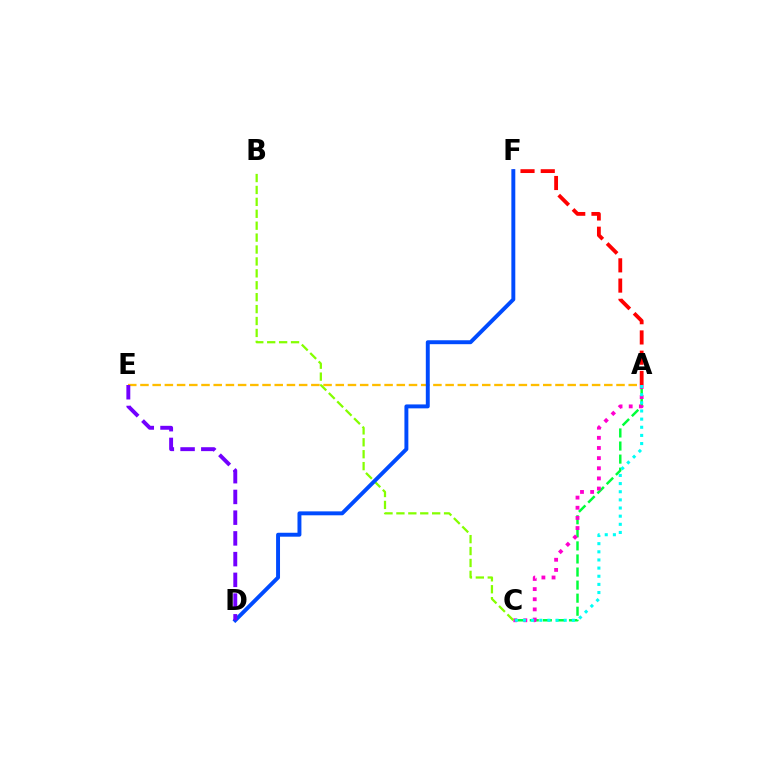{('A', 'E'): [{'color': '#ffbd00', 'line_style': 'dashed', 'thickness': 1.66}], ('A', 'C'): [{'color': '#00ff39', 'line_style': 'dashed', 'thickness': 1.77}, {'color': '#ff00cf', 'line_style': 'dotted', 'thickness': 2.76}, {'color': '#00fff6', 'line_style': 'dotted', 'thickness': 2.21}], ('A', 'F'): [{'color': '#ff0000', 'line_style': 'dashed', 'thickness': 2.75}], ('B', 'C'): [{'color': '#84ff00', 'line_style': 'dashed', 'thickness': 1.62}], ('D', 'F'): [{'color': '#004bff', 'line_style': 'solid', 'thickness': 2.83}], ('D', 'E'): [{'color': '#7200ff', 'line_style': 'dashed', 'thickness': 2.82}]}